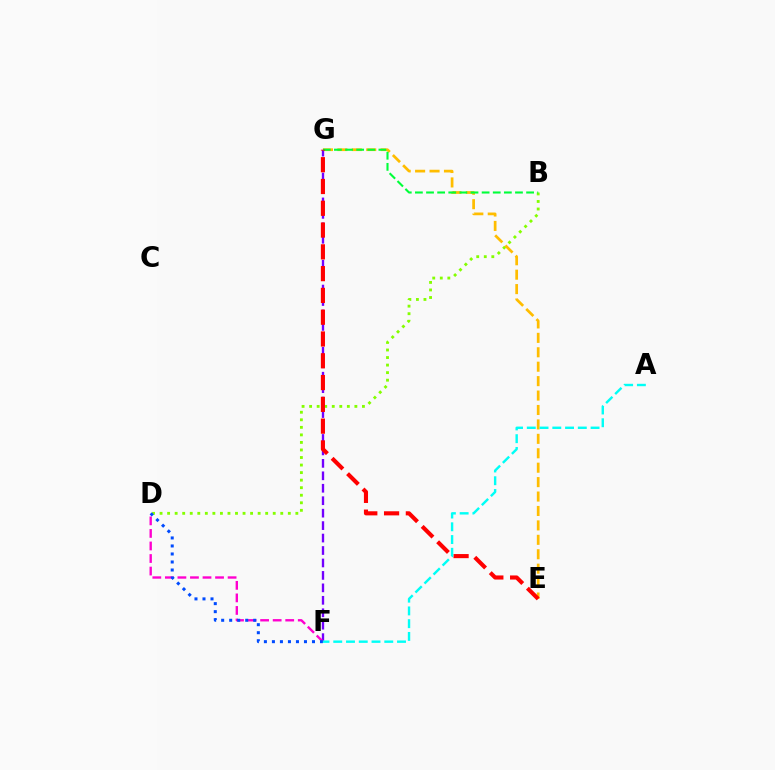{('B', 'D'): [{'color': '#84ff00', 'line_style': 'dotted', 'thickness': 2.05}], ('E', 'G'): [{'color': '#ffbd00', 'line_style': 'dashed', 'thickness': 1.96}, {'color': '#ff0000', 'line_style': 'dashed', 'thickness': 2.96}], ('F', 'G'): [{'color': '#7200ff', 'line_style': 'dashed', 'thickness': 1.69}], ('D', 'F'): [{'color': '#ff00cf', 'line_style': 'dashed', 'thickness': 1.7}, {'color': '#004bff', 'line_style': 'dotted', 'thickness': 2.18}], ('B', 'G'): [{'color': '#00ff39', 'line_style': 'dashed', 'thickness': 1.51}], ('A', 'F'): [{'color': '#00fff6', 'line_style': 'dashed', 'thickness': 1.73}]}